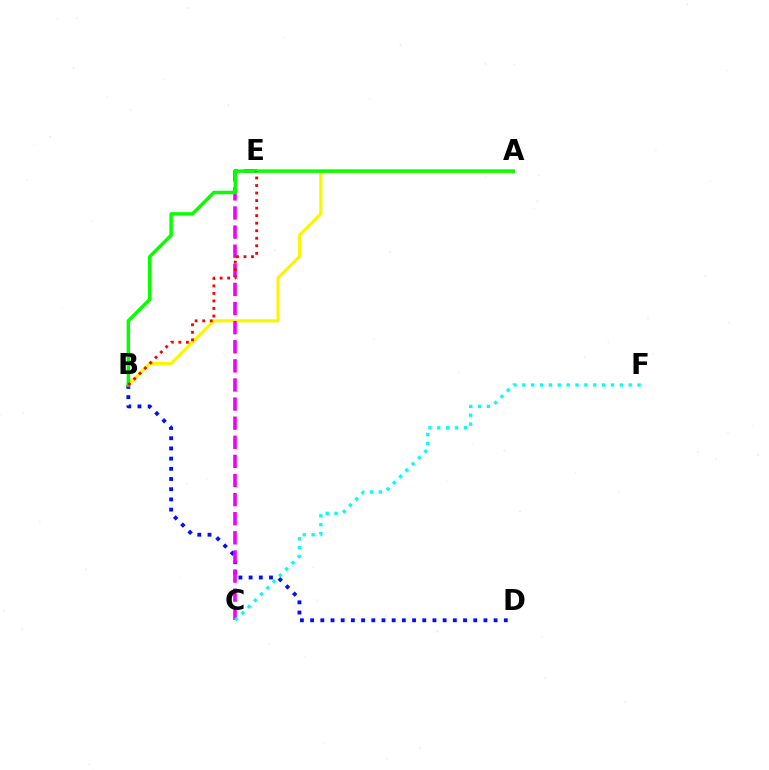{('A', 'B'): [{'color': '#fcf500', 'line_style': 'solid', 'thickness': 2.27}, {'color': '#08ff00', 'line_style': 'solid', 'thickness': 2.51}], ('B', 'D'): [{'color': '#0010ff', 'line_style': 'dotted', 'thickness': 2.77}], ('C', 'E'): [{'color': '#ee00ff', 'line_style': 'dashed', 'thickness': 2.6}], ('B', 'E'): [{'color': '#ff0000', 'line_style': 'dotted', 'thickness': 2.05}], ('C', 'F'): [{'color': '#00fff6', 'line_style': 'dotted', 'thickness': 2.41}]}